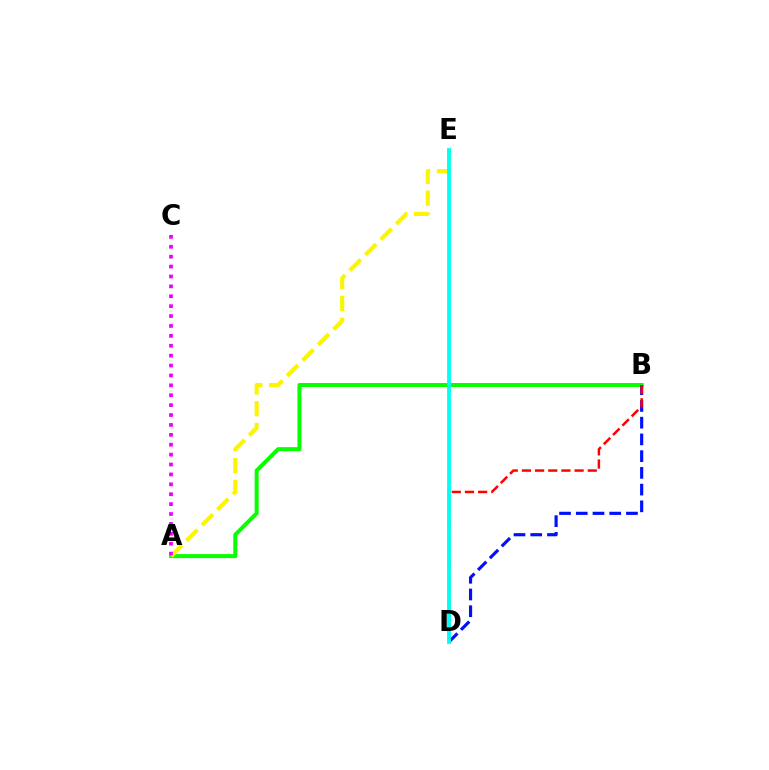{('A', 'B'): [{'color': '#08ff00', 'line_style': 'solid', 'thickness': 2.88}], ('B', 'D'): [{'color': '#0010ff', 'line_style': 'dashed', 'thickness': 2.27}, {'color': '#ff0000', 'line_style': 'dashed', 'thickness': 1.79}], ('A', 'E'): [{'color': '#fcf500', 'line_style': 'dashed', 'thickness': 2.97}], ('A', 'C'): [{'color': '#ee00ff', 'line_style': 'dotted', 'thickness': 2.69}], ('D', 'E'): [{'color': '#00fff6', 'line_style': 'solid', 'thickness': 2.76}]}